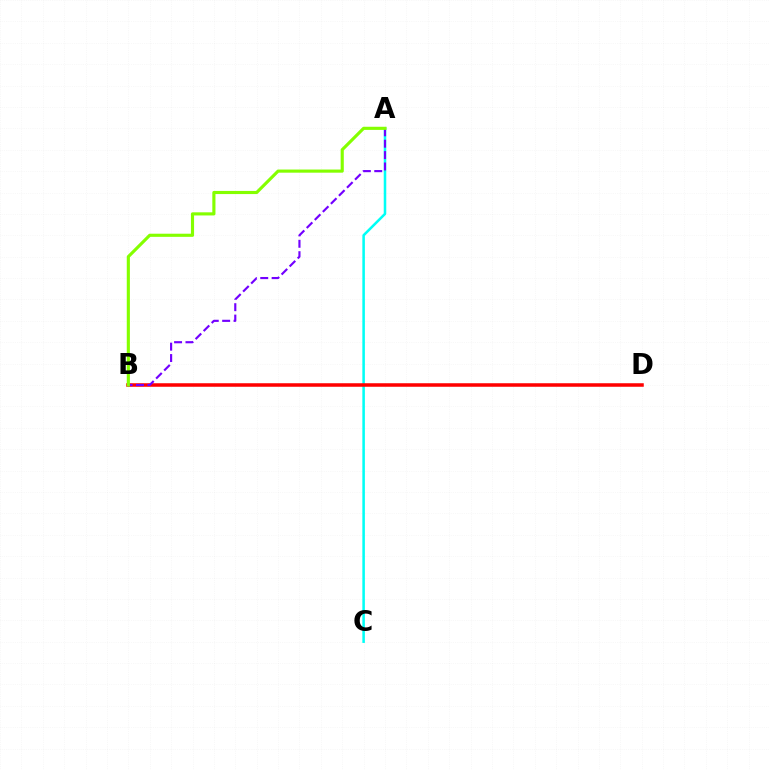{('A', 'C'): [{'color': '#00fff6', 'line_style': 'solid', 'thickness': 1.83}], ('B', 'D'): [{'color': '#ff0000', 'line_style': 'solid', 'thickness': 2.54}], ('A', 'B'): [{'color': '#7200ff', 'line_style': 'dashed', 'thickness': 1.55}, {'color': '#84ff00', 'line_style': 'solid', 'thickness': 2.26}]}